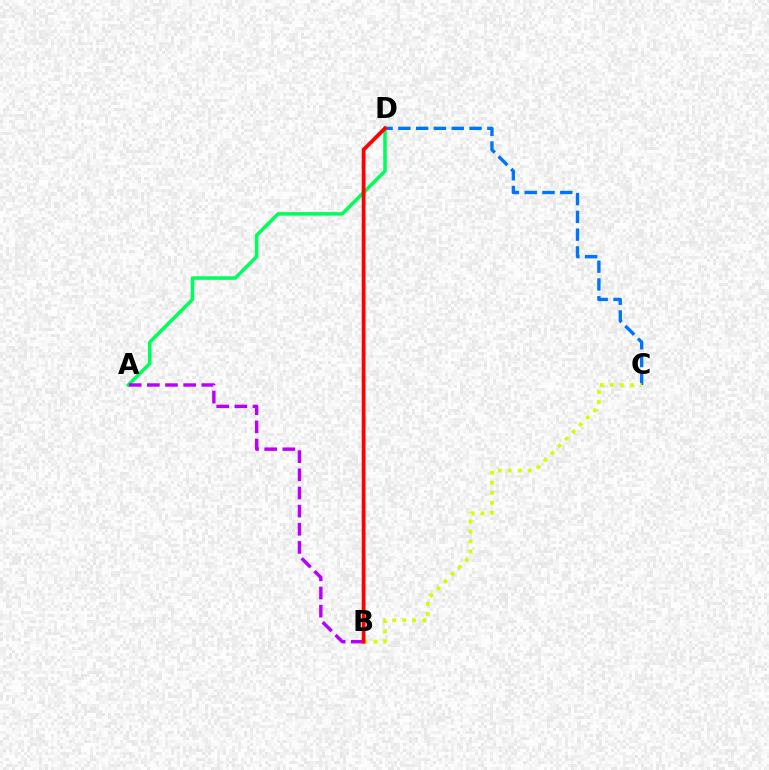{('C', 'D'): [{'color': '#0074ff', 'line_style': 'dashed', 'thickness': 2.42}], ('A', 'D'): [{'color': '#00ff5c', 'line_style': 'solid', 'thickness': 2.56}], ('A', 'B'): [{'color': '#b900ff', 'line_style': 'dashed', 'thickness': 2.47}], ('B', 'C'): [{'color': '#d1ff00', 'line_style': 'dotted', 'thickness': 2.72}], ('B', 'D'): [{'color': '#ff0000', 'line_style': 'solid', 'thickness': 2.73}]}